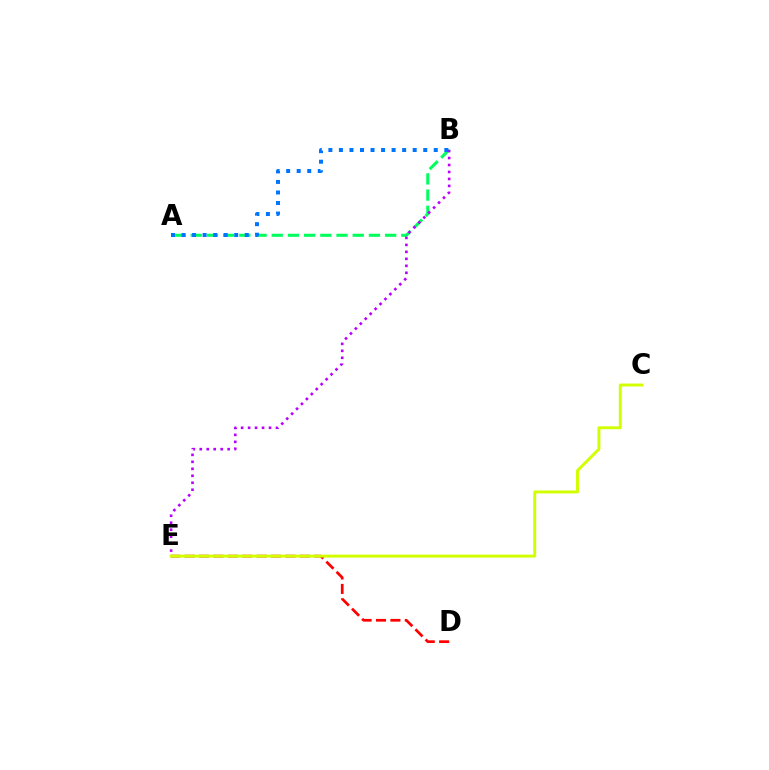{('D', 'E'): [{'color': '#ff0000', 'line_style': 'dashed', 'thickness': 1.96}], ('C', 'E'): [{'color': '#d1ff00', 'line_style': 'solid', 'thickness': 2.12}], ('A', 'B'): [{'color': '#00ff5c', 'line_style': 'dashed', 'thickness': 2.2}, {'color': '#0074ff', 'line_style': 'dotted', 'thickness': 2.86}], ('B', 'E'): [{'color': '#b900ff', 'line_style': 'dotted', 'thickness': 1.89}]}